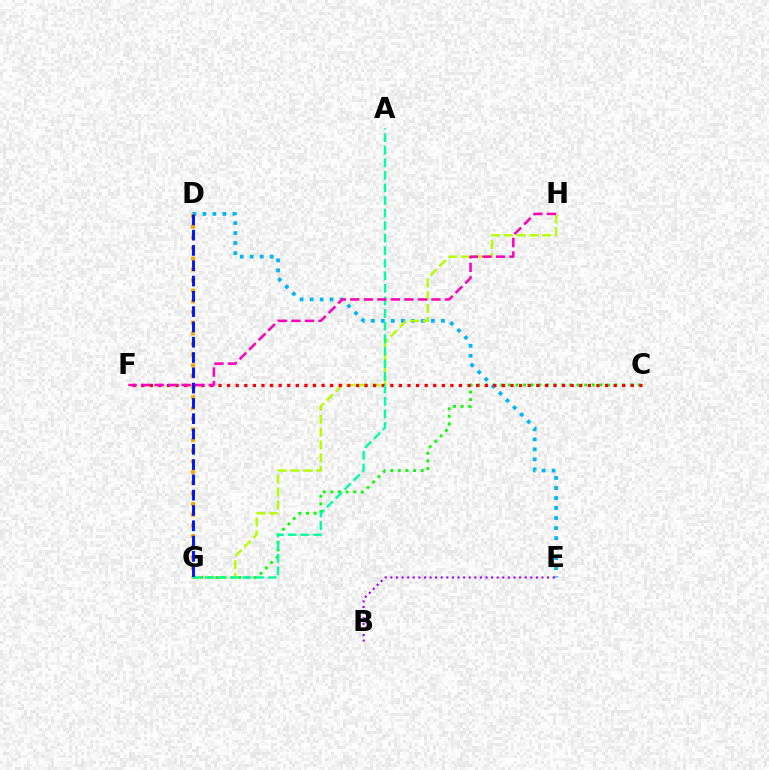{('C', 'G'): [{'color': '#08ff00', 'line_style': 'dotted', 'thickness': 2.07}], ('D', 'E'): [{'color': '#00b5ff', 'line_style': 'dotted', 'thickness': 2.72}], ('B', 'E'): [{'color': '#9b00ff', 'line_style': 'dotted', 'thickness': 1.52}], ('D', 'G'): [{'color': '#ffa500', 'line_style': 'dotted', 'thickness': 2.9}, {'color': '#0010ff', 'line_style': 'dashed', 'thickness': 2.08}], ('G', 'H'): [{'color': '#b3ff00', 'line_style': 'dashed', 'thickness': 1.74}], ('C', 'F'): [{'color': '#ff0000', 'line_style': 'dotted', 'thickness': 2.33}], ('A', 'G'): [{'color': '#00ff9d', 'line_style': 'dashed', 'thickness': 1.71}], ('F', 'H'): [{'color': '#ff00bd', 'line_style': 'dashed', 'thickness': 1.84}]}